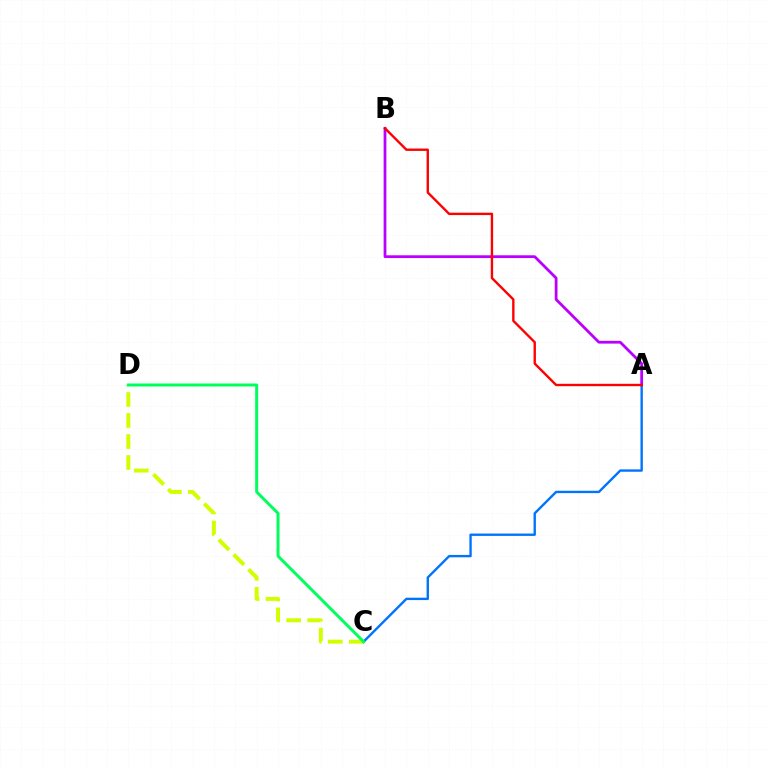{('C', 'D'): [{'color': '#d1ff00', 'line_style': 'dashed', 'thickness': 2.85}, {'color': '#00ff5c', 'line_style': 'solid', 'thickness': 2.15}], ('A', 'C'): [{'color': '#0074ff', 'line_style': 'solid', 'thickness': 1.72}], ('A', 'B'): [{'color': '#b900ff', 'line_style': 'solid', 'thickness': 1.99}, {'color': '#ff0000', 'line_style': 'solid', 'thickness': 1.71}]}